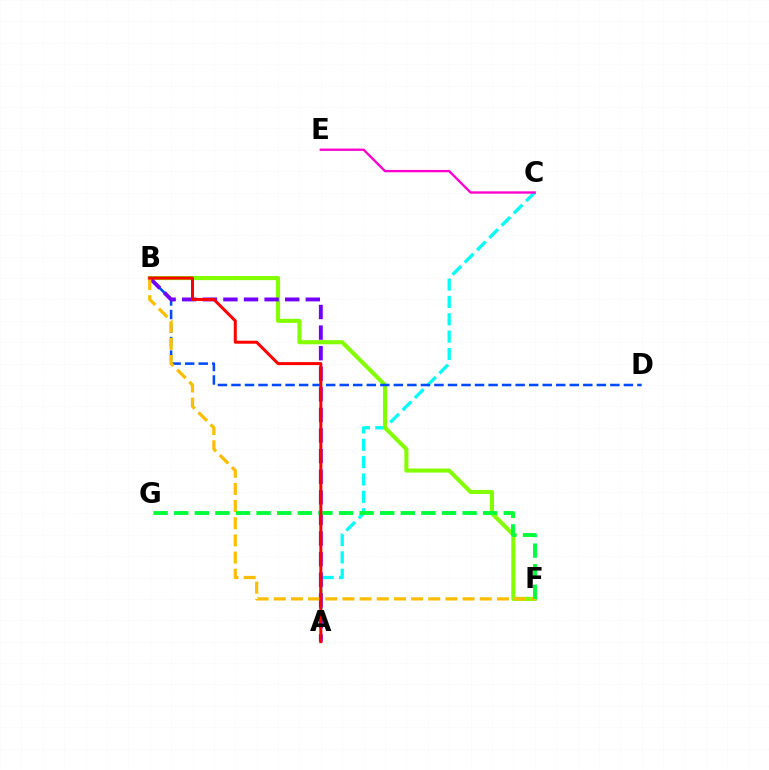{('A', 'C'): [{'color': '#00fff6', 'line_style': 'dashed', 'thickness': 2.36}], ('C', 'E'): [{'color': '#ff00cf', 'line_style': 'solid', 'thickness': 1.69}], ('B', 'F'): [{'color': '#84ff00', 'line_style': 'solid', 'thickness': 2.95}, {'color': '#ffbd00', 'line_style': 'dashed', 'thickness': 2.33}], ('B', 'D'): [{'color': '#004bff', 'line_style': 'dashed', 'thickness': 1.84}], ('A', 'B'): [{'color': '#7200ff', 'line_style': 'dashed', 'thickness': 2.8}, {'color': '#ff0000', 'line_style': 'solid', 'thickness': 2.17}], ('F', 'G'): [{'color': '#00ff39', 'line_style': 'dashed', 'thickness': 2.8}]}